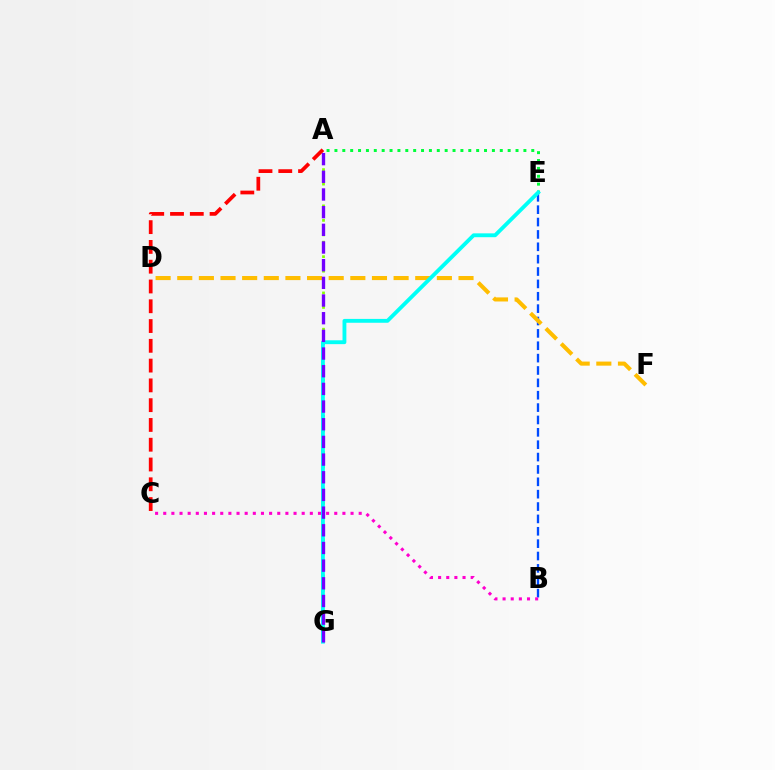{('A', 'G'): [{'color': '#84ff00', 'line_style': 'dotted', 'thickness': 1.97}, {'color': '#7200ff', 'line_style': 'dashed', 'thickness': 2.4}], ('B', 'E'): [{'color': '#004bff', 'line_style': 'dashed', 'thickness': 1.68}], ('A', 'C'): [{'color': '#ff0000', 'line_style': 'dashed', 'thickness': 2.69}], ('D', 'F'): [{'color': '#ffbd00', 'line_style': 'dashed', 'thickness': 2.94}], ('A', 'E'): [{'color': '#00ff39', 'line_style': 'dotted', 'thickness': 2.14}], ('E', 'G'): [{'color': '#00fff6', 'line_style': 'solid', 'thickness': 2.77}], ('B', 'C'): [{'color': '#ff00cf', 'line_style': 'dotted', 'thickness': 2.21}]}